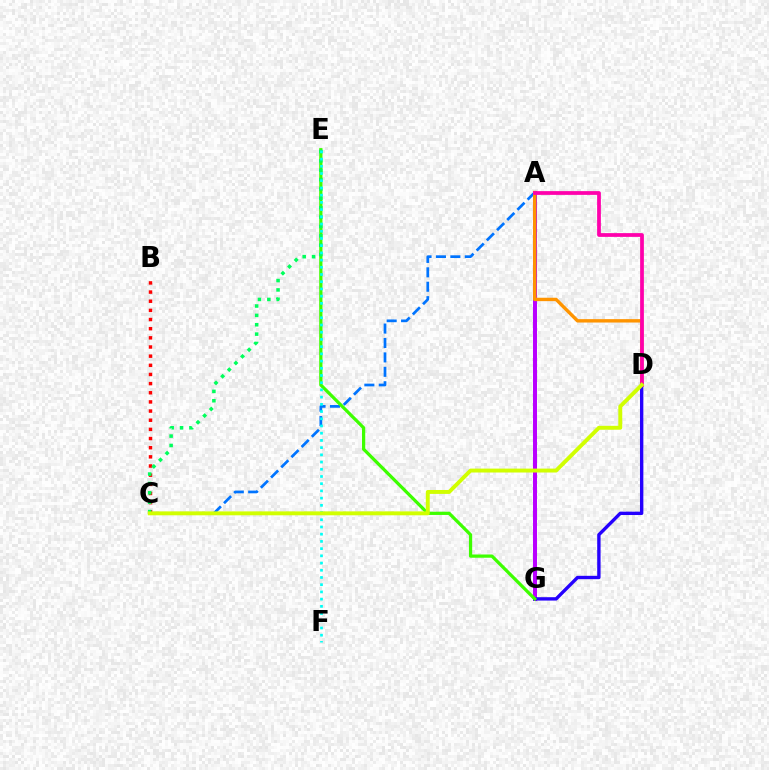{('A', 'G'): [{'color': '#b900ff', 'line_style': 'solid', 'thickness': 2.89}], ('A', 'C'): [{'color': '#0074ff', 'line_style': 'dashed', 'thickness': 1.96}], ('D', 'G'): [{'color': '#2500ff', 'line_style': 'solid', 'thickness': 2.43}], ('A', 'D'): [{'color': '#ff9400', 'line_style': 'solid', 'thickness': 2.44}, {'color': '#ff00ac', 'line_style': 'solid', 'thickness': 2.7}], ('B', 'C'): [{'color': '#ff0000', 'line_style': 'dotted', 'thickness': 2.49}], ('E', 'G'): [{'color': '#3dff00', 'line_style': 'solid', 'thickness': 2.33}], ('C', 'E'): [{'color': '#00ff5c', 'line_style': 'dotted', 'thickness': 2.55}], ('E', 'F'): [{'color': '#00fff6', 'line_style': 'dotted', 'thickness': 1.96}], ('C', 'D'): [{'color': '#d1ff00', 'line_style': 'solid', 'thickness': 2.82}]}